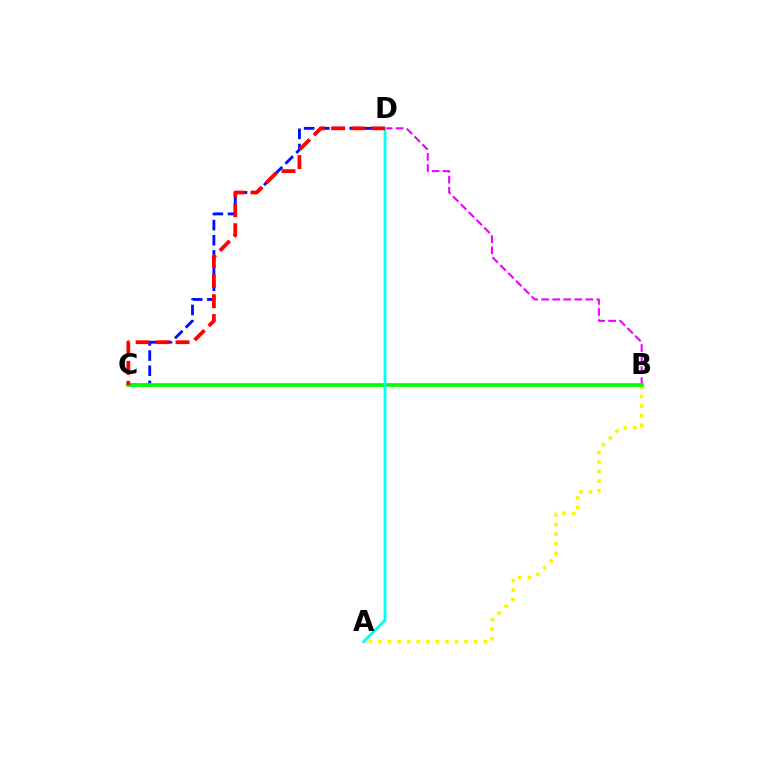{('A', 'B'): [{'color': '#fcf500', 'line_style': 'dotted', 'thickness': 2.6}], ('B', 'D'): [{'color': '#ee00ff', 'line_style': 'dashed', 'thickness': 1.5}], ('C', 'D'): [{'color': '#0010ff', 'line_style': 'dashed', 'thickness': 2.06}, {'color': '#ff0000', 'line_style': 'dashed', 'thickness': 2.71}], ('B', 'C'): [{'color': '#08ff00', 'line_style': 'solid', 'thickness': 2.68}], ('A', 'D'): [{'color': '#00fff6', 'line_style': 'solid', 'thickness': 2.04}]}